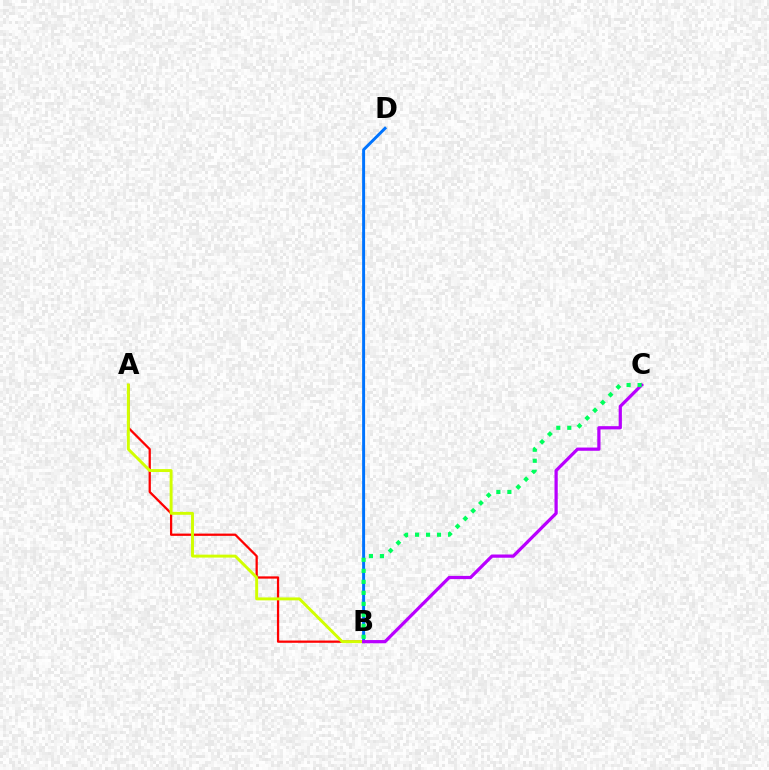{('A', 'B'): [{'color': '#ff0000', 'line_style': 'solid', 'thickness': 1.63}, {'color': '#d1ff00', 'line_style': 'solid', 'thickness': 2.11}], ('B', 'D'): [{'color': '#0074ff', 'line_style': 'solid', 'thickness': 2.13}], ('B', 'C'): [{'color': '#b900ff', 'line_style': 'solid', 'thickness': 2.32}, {'color': '#00ff5c', 'line_style': 'dotted', 'thickness': 2.99}]}